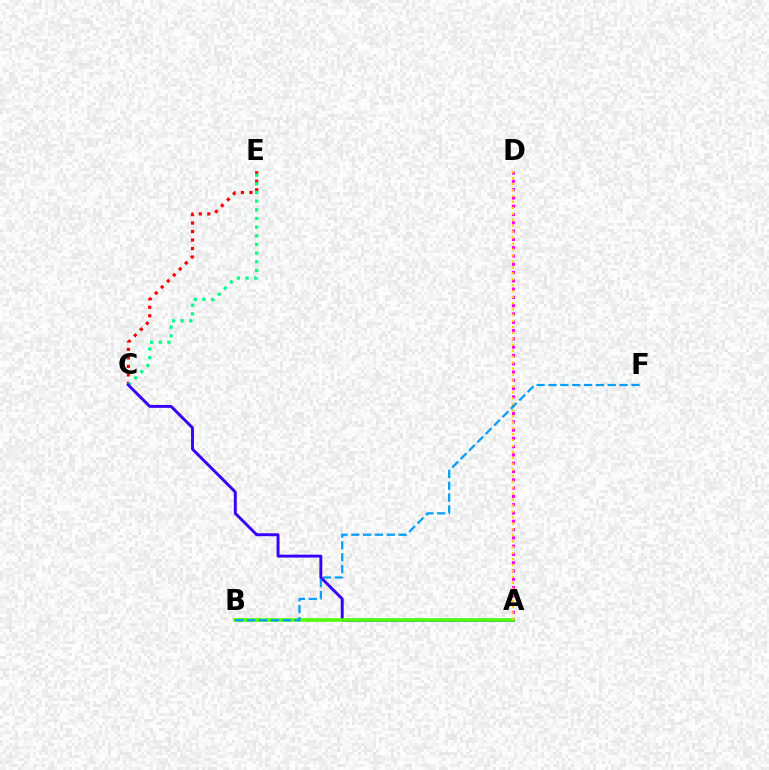{('A', 'D'): [{'color': '#ff00ed', 'line_style': 'dotted', 'thickness': 2.25}, {'color': '#ffd500', 'line_style': 'dotted', 'thickness': 1.62}], ('C', 'E'): [{'color': '#ff0000', 'line_style': 'dotted', 'thickness': 2.31}, {'color': '#00ff86', 'line_style': 'dotted', 'thickness': 2.35}], ('A', 'C'): [{'color': '#3700ff', 'line_style': 'solid', 'thickness': 2.1}], ('A', 'B'): [{'color': '#4fff00', 'line_style': 'solid', 'thickness': 2.53}], ('B', 'F'): [{'color': '#009eff', 'line_style': 'dashed', 'thickness': 1.61}]}